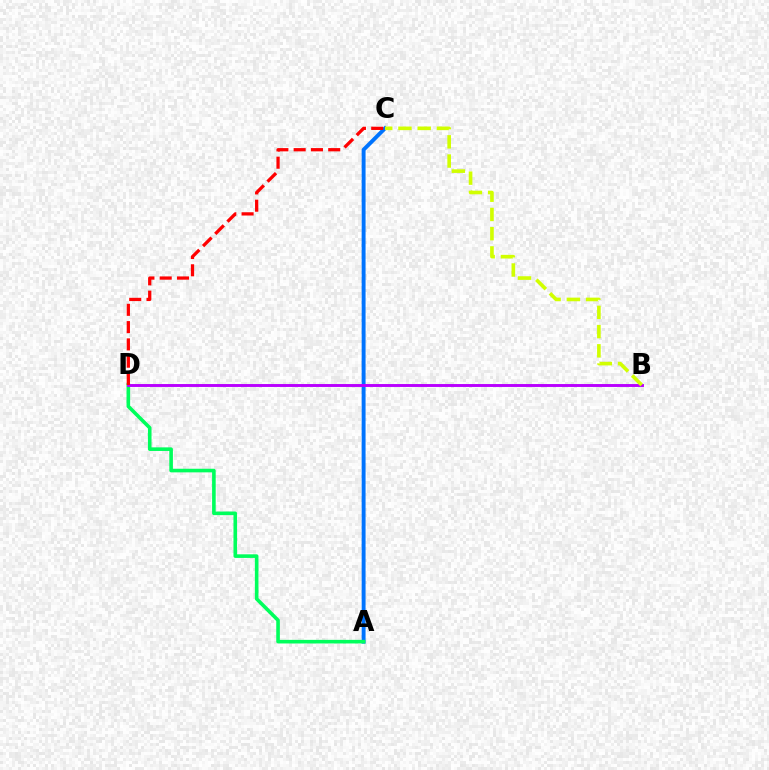{('A', 'C'): [{'color': '#0074ff', 'line_style': 'solid', 'thickness': 2.82}], ('A', 'D'): [{'color': '#00ff5c', 'line_style': 'solid', 'thickness': 2.59}], ('B', 'D'): [{'color': '#b900ff', 'line_style': 'solid', 'thickness': 2.1}], ('C', 'D'): [{'color': '#ff0000', 'line_style': 'dashed', 'thickness': 2.35}], ('B', 'C'): [{'color': '#d1ff00', 'line_style': 'dashed', 'thickness': 2.61}]}